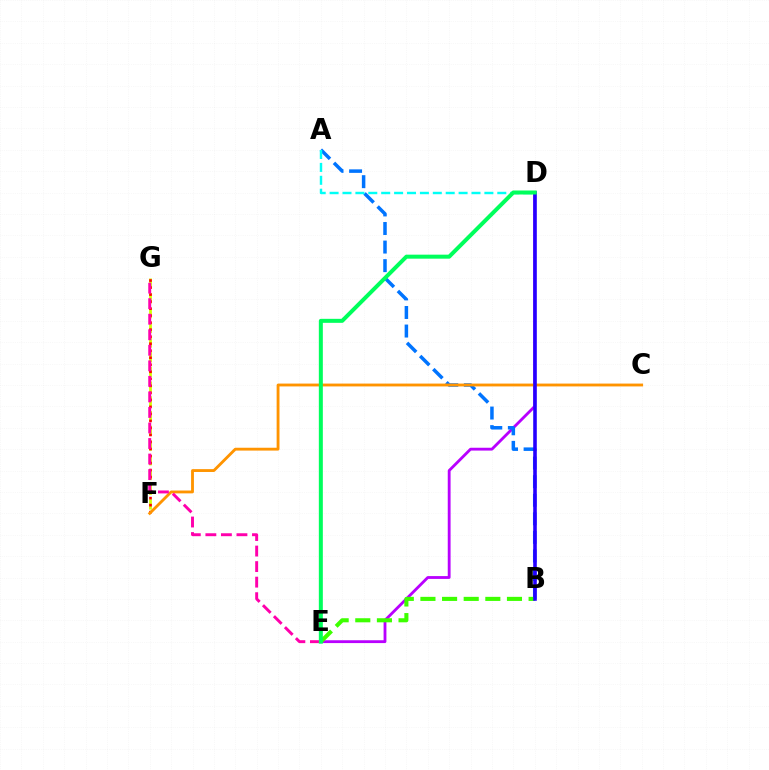{('F', 'G'): [{'color': '#d1ff00', 'line_style': 'dashed', 'thickness': 2.0}, {'color': '#ff0000', 'line_style': 'dotted', 'thickness': 1.91}], ('D', 'E'): [{'color': '#b900ff', 'line_style': 'solid', 'thickness': 2.04}, {'color': '#00ff5c', 'line_style': 'solid', 'thickness': 2.88}], ('A', 'B'): [{'color': '#0074ff', 'line_style': 'dashed', 'thickness': 2.52}], ('C', 'F'): [{'color': '#ff9400', 'line_style': 'solid', 'thickness': 2.05}], ('B', 'E'): [{'color': '#3dff00', 'line_style': 'dashed', 'thickness': 2.94}], ('B', 'D'): [{'color': '#2500ff', 'line_style': 'solid', 'thickness': 2.58}], ('A', 'D'): [{'color': '#00fff6', 'line_style': 'dashed', 'thickness': 1.75}], ('E', 'G'): [{'color': '#ff00ac', 'line_style': 'dashed', 'thickness': 2.11}]}